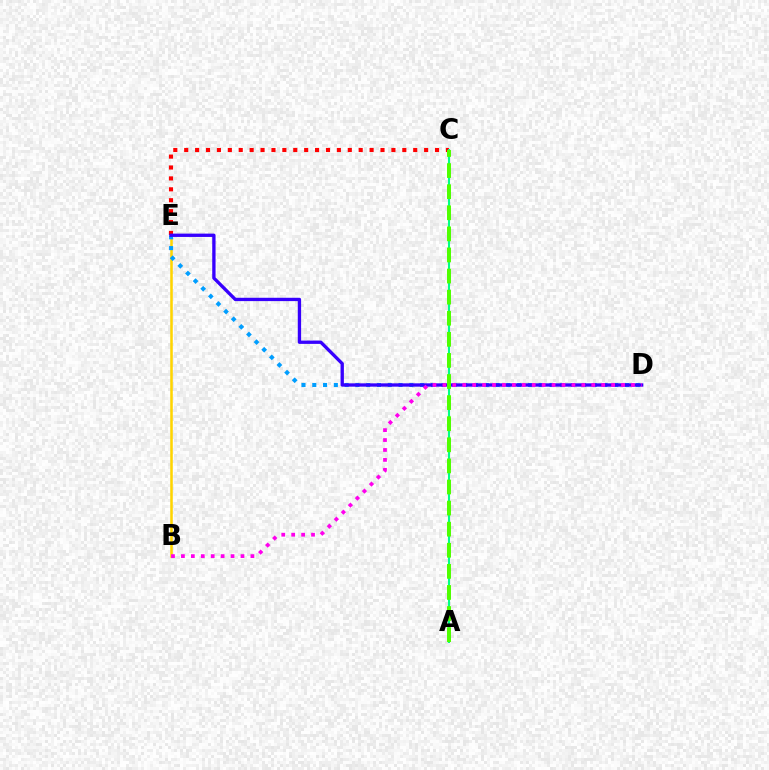{('C', 'E'): [{'color': '#ff0000', 'line_style': 'dotted', 'thickness': 2.96}], ('B', 'E'): [{'color': '#ffd500', 'line_style': 'solid', 'thickness': 1.84}], ('D', 'E'): [{'color': '#009eff', 'line_style': 'dotted', 'thickness': 2.93}, {'color': '#3700ff', 'line_style': 'solid', 'thickness': 2.39}], ('A', 'C'): [{'color': '#00ff86', 'line_style': 'solid', 'thickness': 1.51}, {'color': '#4fff00', 'line_style': 'dashed', 'thickness': 2.87}], ('B', 'D'): [{'color': '#ff00ed', 'line_style': 'dotted', 'thickness': 2.7}]}